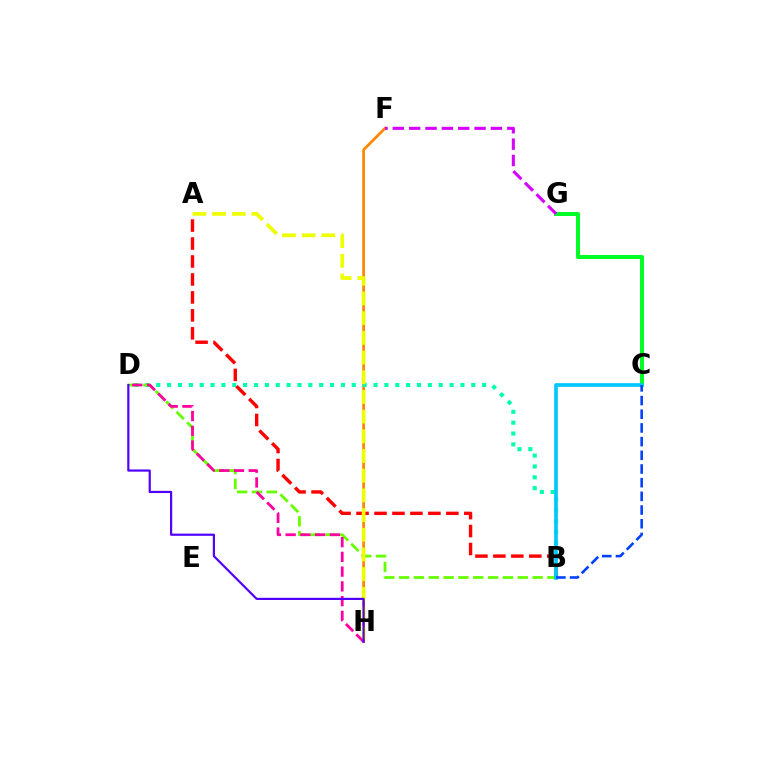{('F', 'H'): [{'color': '#ff8800', 'line_style': 'solid', 'thickness': 1.99}], ('B', 'D'): [{'color': '#00ffaf', 'line_style': 'dotted', 'thickness': 2.95}, {'color': '#66ff00', 'line_style': 'dashed', 'thickness': 2.01}], ('C', 'G'): [{'color': '#00ff27', 'line_style': 'solid', 'thickness': 2.88}], ('A', 'B'): [{'color': '#ff0000', 'line_style': 'dashed', 'thickness': 2.44}], ('A', 'H'): [{'color': '#eeff00', 'line_style': 'dashed', 'thickness': 2.67}], ('B', 'C'): [{'color': '#00c7ff', 'line_style': 'solid', 'thickness': 2.64}, {'color': '#003fff', 'line_style': 'dashed', 'thickness': 1.86}], ('F', 'G'): [{'color': '#d600ff', 'line_style': 'dashed', 'thickness': 2.22}], ('D', 'H'): [{'color': '#ff00a0', 'line_style': 'dashed', 'thickness': 2.0}, {'color': '#4f00ff', 'line_style': 'solid', 'thickness': 1.57}]}